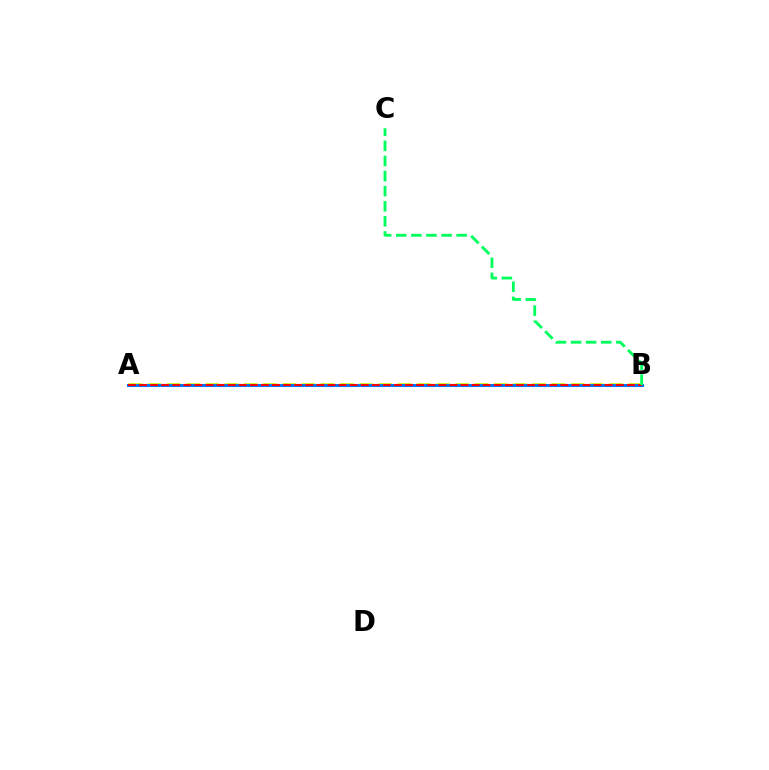{('A', 'B'): [{'color': '#b900ff', 'line_style': 'solid', 'thickness': 2.0}, {'color': '#d1ff00', 'line_style': 'dashed', 'thickness': 2.61}, {'color': '#0074ff', 'line_style': 'solid', 'thickness': 2.19}, {'color': '#ff0000', 'line_style': 'dashed', 'thickness': 1.51}], ('B', 'C'): [{'color': '#00ff5c', 'line_style': 'dashed', 'thickness': 2.05}]}